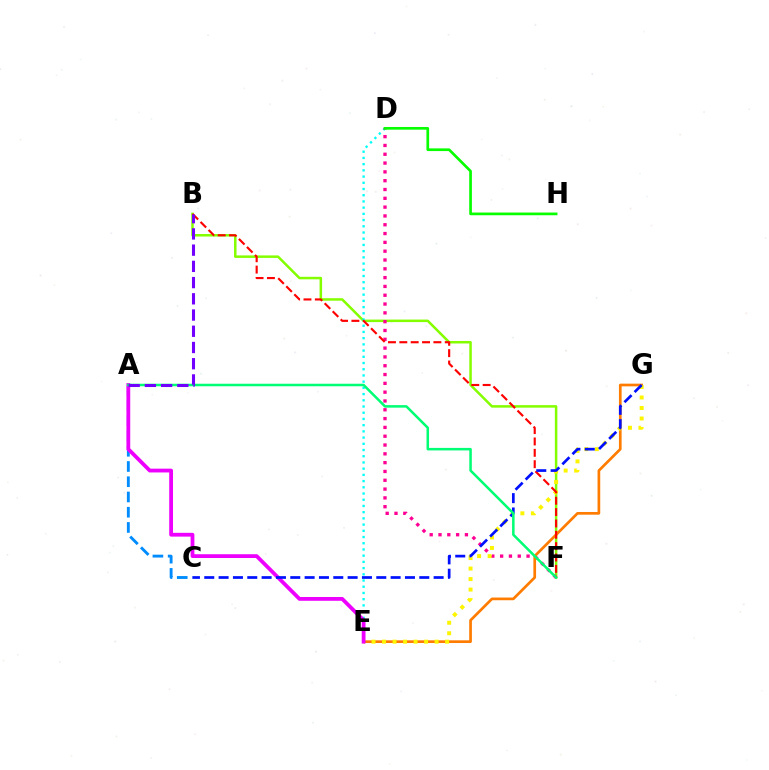{('A', 'C'): [{'color': '#008cff', 'line_style': 'dashed', 'thickness': 2.07}], ('B', 'F'): [{'color': '#84ff00', 'line_style': 'solid', 'thickness': 1.81}, {'color': '#ff0000', 'line_style': 'dashed', 'thickness': 1.54}], ('D', 'E'): [{'color': '#00fff6', 'line_style': 'dotted', 'thickness': 1.69}], ('D', 'F'): [{'color': '#ff0094', 'line_style': 'dotted', 'thickness': 2.39}], ('E', 'G'): [{'color': '#ff7c00', 'line_style': 'solid', 'thickness': 1.94}, {'color': '#fcf500', 'line_style': 'dotted', 'thickness': 2.85}], ('D', 'H'): [{'color': '#08ff00', 'line_style': 'solid', 'thickness': 1.94}], ('A', 'E'): [{'color': '#ee00ff', 'line_style': 'solid', 'thickness': 2.73}], ('C', 'G'): [{'color': '#0010ff', 'line_style': 'dashed', 'thickness': 1.95}], ('A', 'F'): [{'color': '#00ff74', 'line_style': 'solid', 'thickness': 1.82}], ('A', 'B'): [{'color': '#7200ff', 'line_style': 'dashed', 'thickness': 2.2}]}